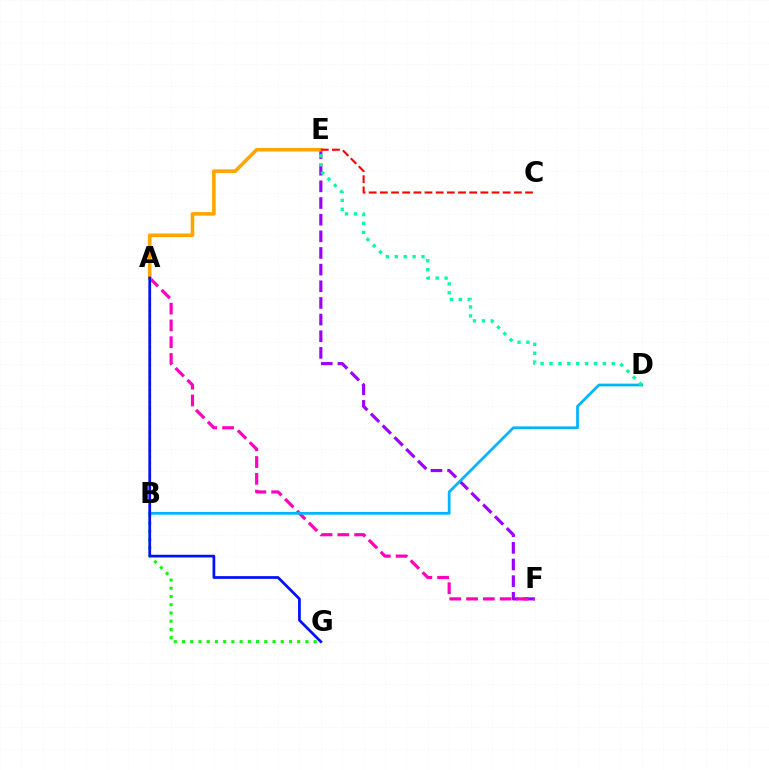{('E', 'F'): [{'color': '#9b00ff', 'line_style': 'dashed', 'thickness': 2.26}], ('B', 'G'): [{'color': '#08ff00', 'line_style': 'dotted', 'thickness': 2.23}], ('A', 'F'): [{'color': '#ff00bd', 'line_style': 'dashed', 'thickness': 2.28}], ('A', 'B'): [{'color': '#b3ff00', 'line_style': 'dotted', 'thickness': 1.66}], ('B', 'D'): [{'color': '#00b5ff', 'line_style': 'solid', 'thickness': 1.98}], ('A', 'E'): [{'color': '#ffa500', 'line_style': 'solid', 'thickness': 2.59}], ('C', 'E'): [{'color': '#ff0000', 'line_style': 'dashed', 'thickness': 1.52}], ('D', 'E'): [{'color': '#00ff9d', 'line_style': 'dotted', 'thickness': 2.42}], ('A', 'G'): [{'color': '#0010ff', 'line_style': 'solid', 'thickness': 1.96}]}